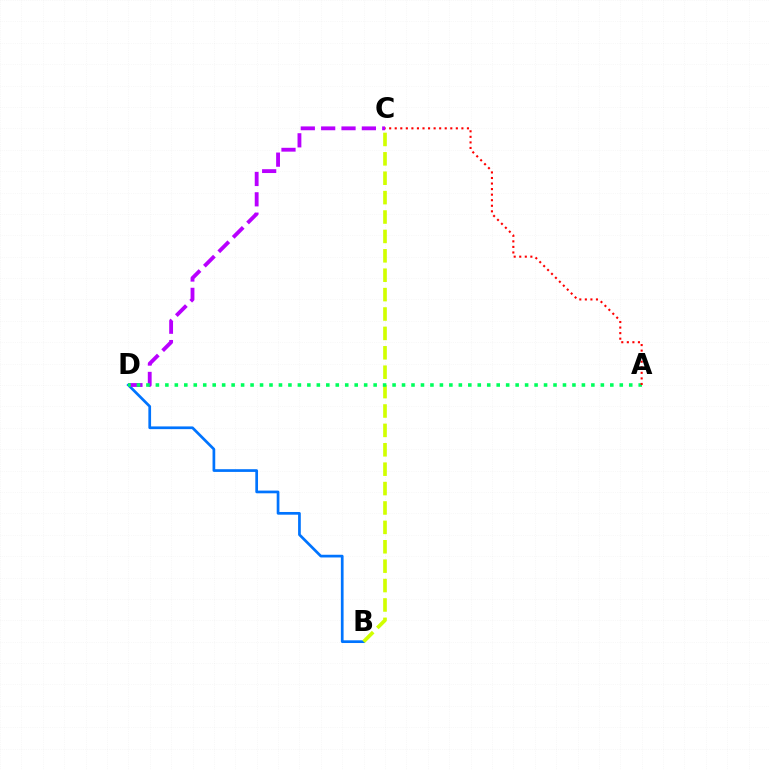{('B', 'D'): [{'color': '#0074ff', 'line_style': 'solid', 'thickness': 1.95}], ('C', 'D'): [{'color': '#b900ff', 'line_style': 'dashed', 'thickness': 2.77}], ('B', 'C'): [{'color': '#d1ff00', 'line_style': 'dashed', 'thickness': 2.64}], ('A', 'D'): [{'color': '#00ff5c', 'line_style': 'dotted', 'thickness': 2.57}], ('A', 'C'): [{'color': '#ff0000', 'line_style': 'dotted', 'thickness': 1.51}]}